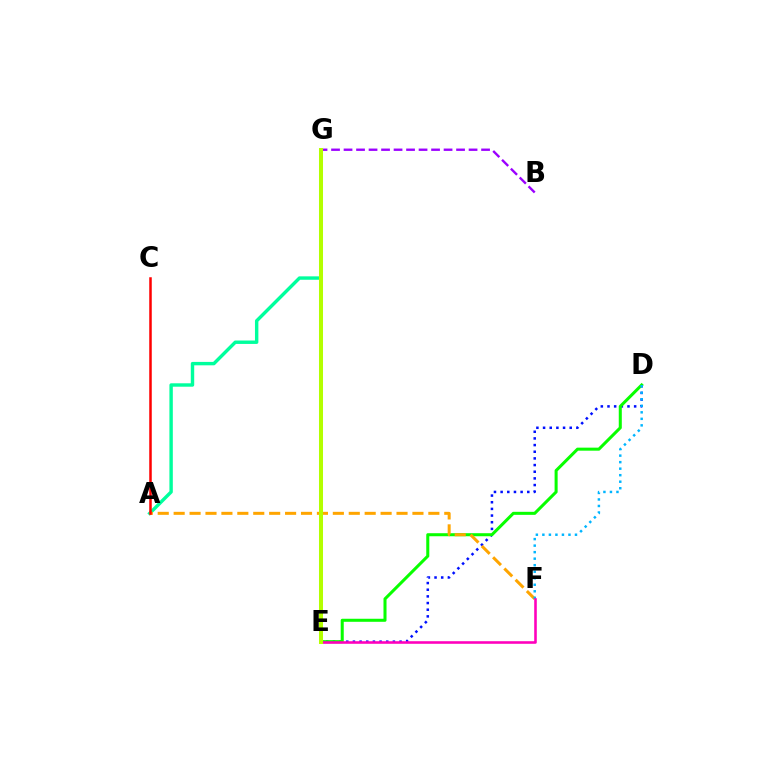{('D', 'E'): [{'color': '#0010ff', 'line_style': 'dotted', 'thickness': 1.81}, {'color': '#08ff00', 'line_style': 'solid', 'thickness': 2.19}], ('B', 'G'): [{'color': '#9b00ff', 'line_style': 'dashed', 'thickness': 1.7}], ('A', 'G'): [{'color': '#00ff9d', 'line_style': 'solid', 'thickness': 2.46}], ('A', 'F'): [{'color': '#ffa500', 'line_style': 'dashed', 'thickness': 2.16}], ('D', 'F'): [{'color': '#00b5ff', 'line_style': 'dotted', 'thickness': 1.77}], ('E', 'F'): [{'color': '#ff00bd', 'line_style': 'solid', 'thickness': 1.86}], ('A', 'C'): [{'color': '#ff0000', 'line_style': 'solid', 'thickness': 1.81}], ('E', 'G'): [{'color': '#b3ff00', 'line_style': 'solid', 'thickness': 2.9}]}